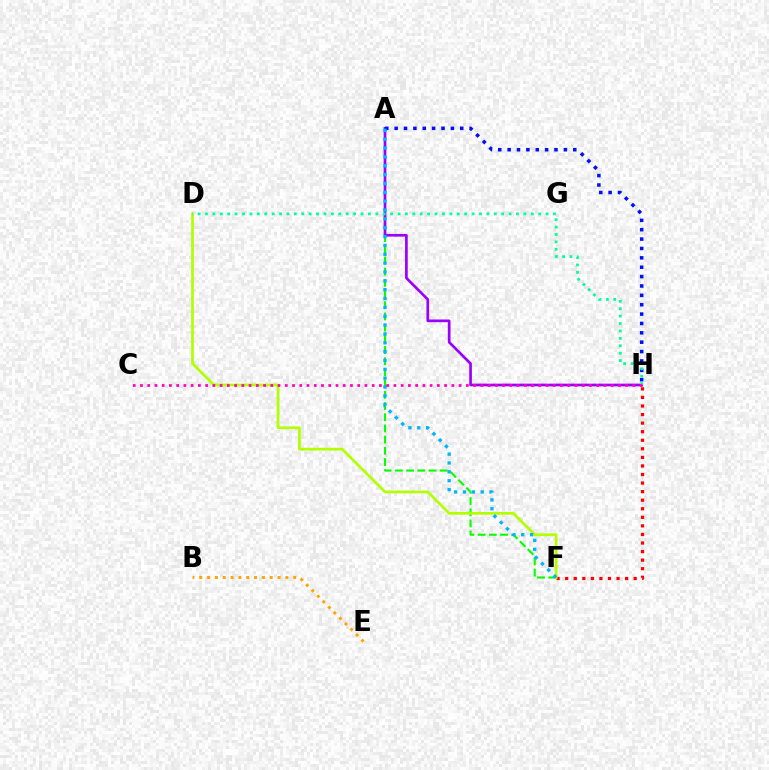{('F', 'H'): [{'color': '#ff0000', 'line_style': 'dotted', 'thickness': 2.33}], ('A', 'F'): [{'color': '#08ff00', 'line_style': 'dashed', 'thickness': 1.52}, {'color': '#00b5ff', 'line_style': 'dotted', 'thickness': 2.4}], ('A', 'H'): [{'color': '#9b00ff', 'line_style': 'solid', 'thickness': 1.93}, {'color': '#0010ff', 'line_style': 'dotted', 'thickness': 2.55}], ('D', 'F'): [{'color': '#b3ff00', 'line_style': 'solid', 'thickness': 1.97}], ('D', 'H'): [{'color': '#00ff9d', 'line_style': 'dotted', 'thickness': 2.01}], ('B', 'E'): [{'color': '#ffa500', 'line_style': 'dotted', 'thickness': 2.13}], ('C', 'H'): [{'color': '#ff00bd', 'line_style': 'dotted', 'thickness': 1.97}]}